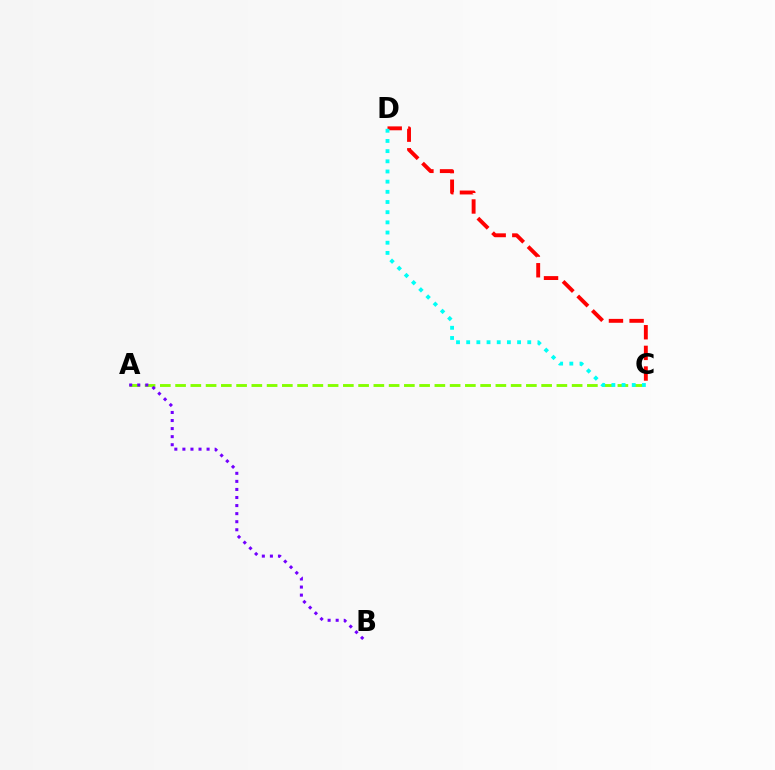{('C', 'D'): [{'color': '#ff0000', 'line_style': 'dashed', 'thickness': 2.8}, {'color': '#00fff6', 'line_style': 'dotted', 'thickness': 2.77}], ('A', 'C'): [{'color': '#84ff00', 'line_style': 'dashed', 'thickness': 2.07}], ('A', 'B'): [{'color': '#7200ff', 'line_style': 'dotted', 'thickness': 2.19}]}